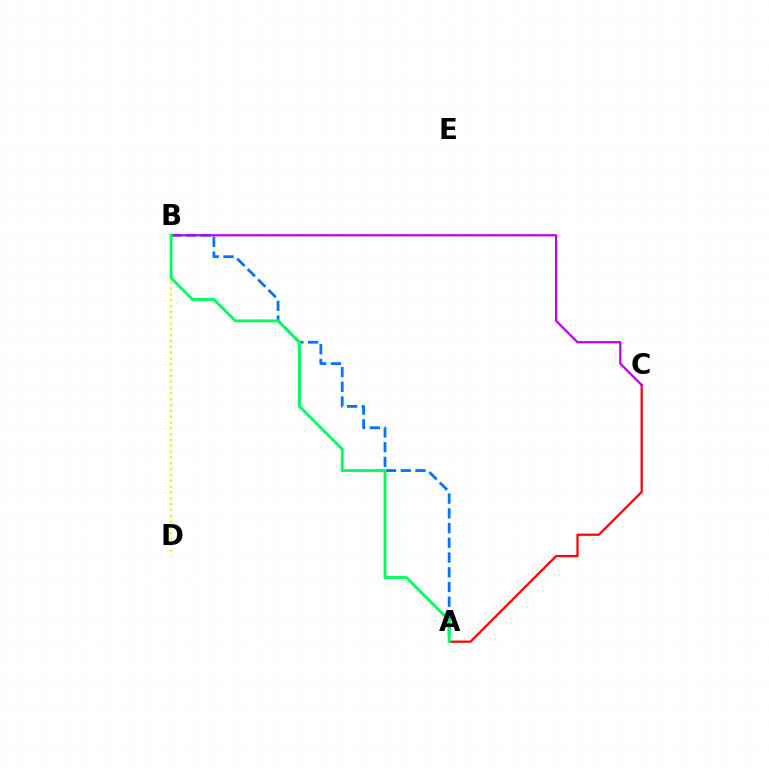{('A', 'C'): [{'color': '#ff0000', 'line_style': 'solid', 'thickness': 1.61}], ('A', 'B'): [{'color': '#0074ff', 'line_style': 'dashed', 'thickness': 2.0}, {'color': '#00ff5c', 'line_style': 'solid', 'thickness': 2.07}], ('B', 'C'): [{'color': '#b900ff', 'line_style': 'solid', 'thickness': 1.61}], ('B', 'D'): [{'color': '#d1ff00', 'line_style': 'dotted', 'thickness': 1.58}]}